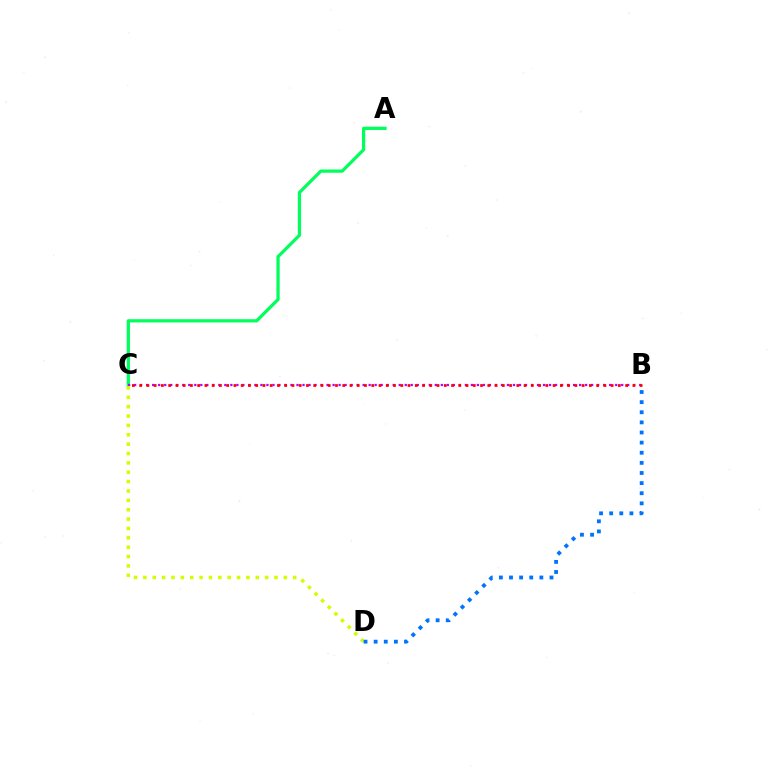{('A', 'C'): [{'color': '#00ff5c', 'line_style': 'solid', 'thickness': 2.33}], ('B', 'C'): [{'color': '#b900ff', 'line_style': 'dotted', 'thickness': 1.63}, {'color': '#ff0000', 'line_style': 'dotted', 'thickness': 1.97}], ('C', 'D'): [{'color': '#d1ff00', 'line_style': 'dotted', 'thickness': 2.55}], ('B', 'D'): [{'color': '#0074ff', 'line_style': 'dotted', 'thickness': 2.75}]}